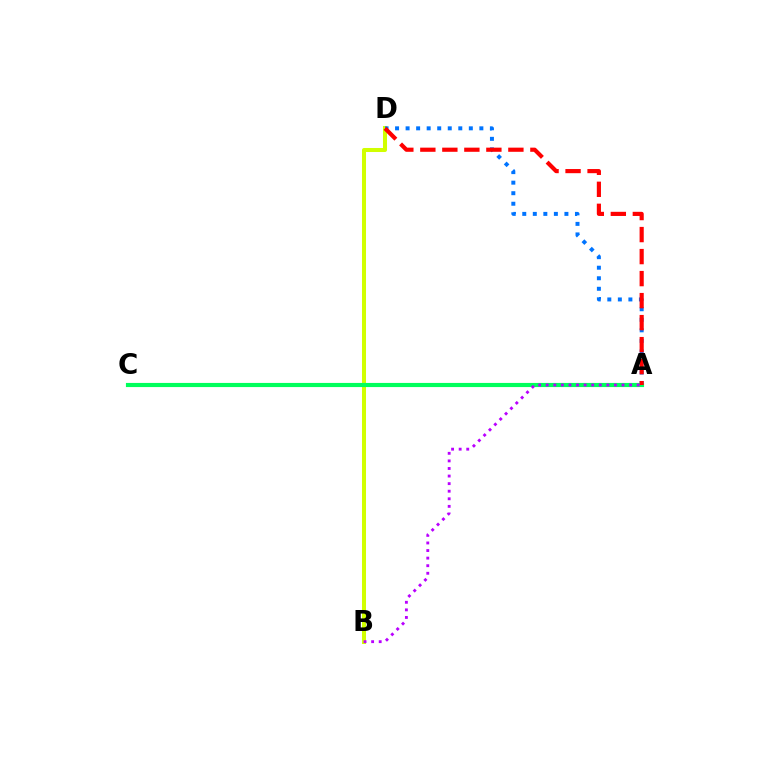{('B', 'D'): [{'color': '#d1ff00', 'line_style': 'solid', 'thickness': 2.91}], ('A', 'D'): [{'color': '#0074ff', 'line_style': 'dotted', 'thickness': 2.86}, {'color': '#ff0000', 'line_style': 'dashed', 'thickness': 2.99}], ('A', 'C'): [{'color': '#00ff5c', 'line_style': 'solid', 'thickness': 2.98}], ('A', 'B'): [{'color': '#b900ff', 'line_style': 'dotted', 'thickness': 2.06}]}